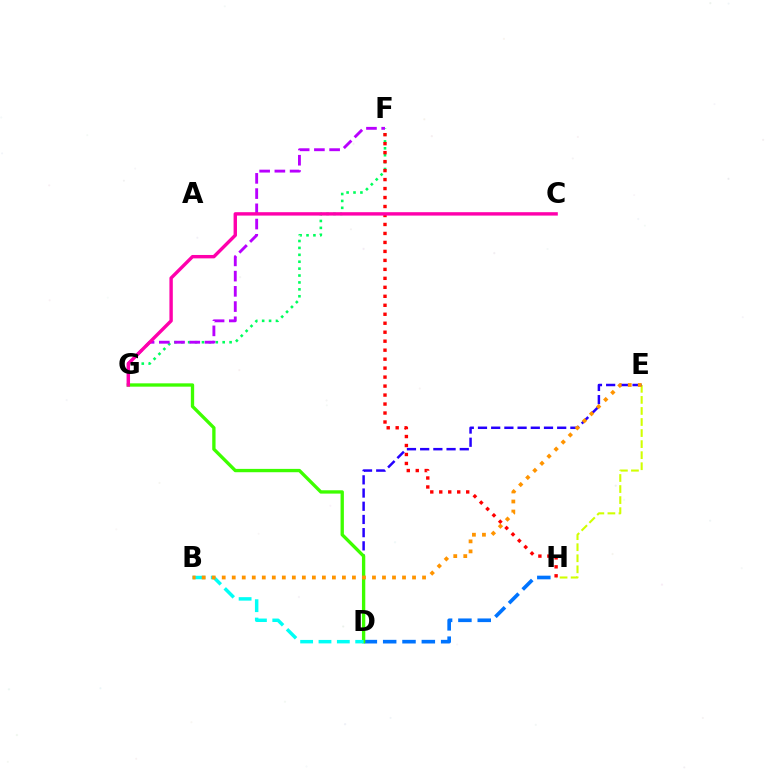{('E', 'H'): [{'color': '#d1ff00', 'line_style': 'dashed', 'thickness': 1.5}], ('F', 'G'): [{'color': '#00ff5c', 'line_style': 'dotted', 'thickness': 1.88}, {'color': '#b900ff', 'line_style': 'dashed', 'thickness': 2.07}], ('D', 'E'): [{'color': '#2500ff', 'line_style': 'dashed', 'thickness': 1.79}], ('D', 'H'): [{'color': '#0074ff', 'line_style': 'dashed', 'thickness': 2.63}], ('D', 'G'): [{'color': '#3dff00', 'line_style': 'solid', 'thickness': 2.4}], ('B', 'D'): [{'color': '#00fff6', 'line_style': 'dashed', 'thickness': 2.49}], ('F', 'H'): [{'color': '#ff0000', 'line_style': 'dotted', 'thickness': 2.44}], ('B', 'E'): [{'color': '#ff9400', 'line_style': 'dotted', 'thickness': 2.72}], ('C', 'G'): [{'color': '#ff00ac', 'line_style': 'solid', 'thickness': 2.44}]}